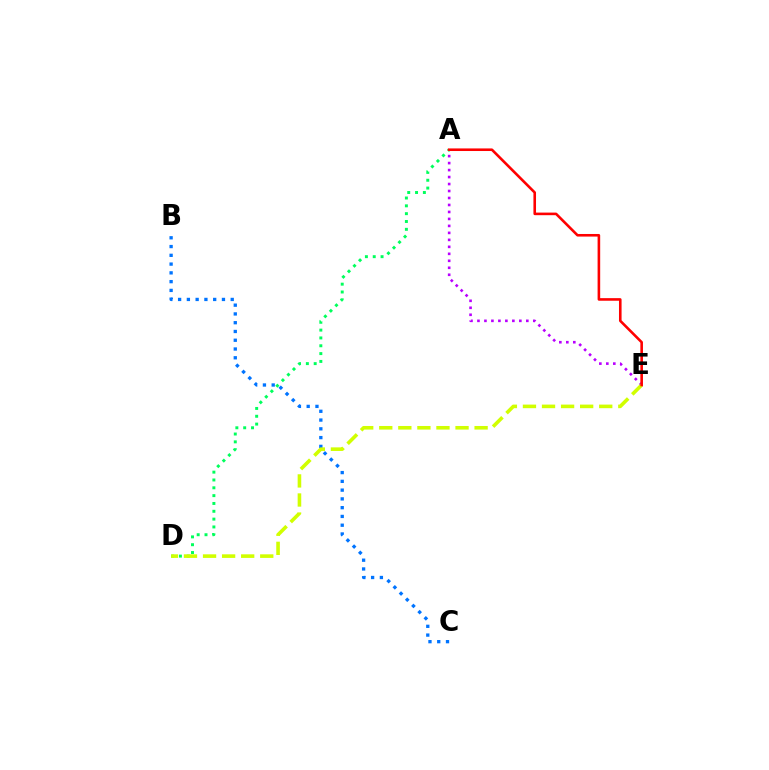{('A', 'E'): [{'color': '#b900ff', 'line_style': 'dotted', 'thickness': 1.9}, {'color': '#ff0000', 'line_style': 'solid', 'thickness': 1.87}], ('B', 'C'): [{'color': '#0074ff', 'line_style': 'dotted', 'thickness': 2.38}], ('A', 'D'): [{'color': '#00ff5c', 'line_style': 'dotted', 'thickness': 2.13}], ('D', 'E'): [{'color': '#d1ff00', 'line_style': 'dashed', 'thickness': 2.59}]}